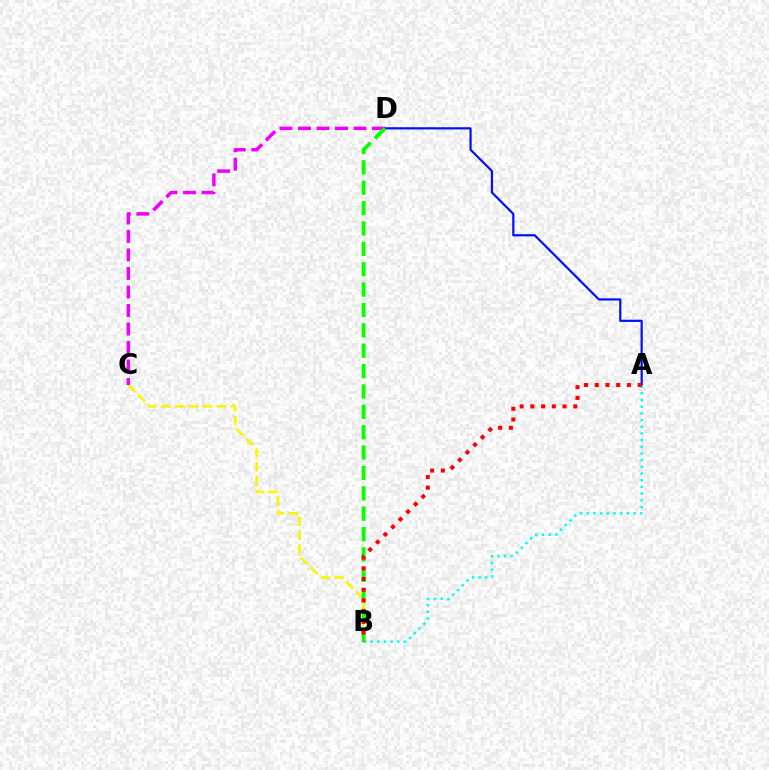{('A', 'D'): [{'color': '#0010ff', 'line_style': 'solid', 'thickness': 1.58}], ('B', 'C'): [{'color': '#fcf500', 'line_style': 'dashed', 'thickness': 1.89}], ('A', 'B'): [{'color': '#00fff6', 'line_style': 'dotted', 'thickness': 1.82}, {'color': '#ff0000', 'line_style': 'dotted', 'thickness': 2.91}], ('C', 'D'): [{'color': '#ee00ff', 'line_style': 'dashed', 'thickness': 2.52}], ('B', 'D'): [{'color': '#08ff00', 'line_style': 'dashed', 'thickness': 2.77}]}